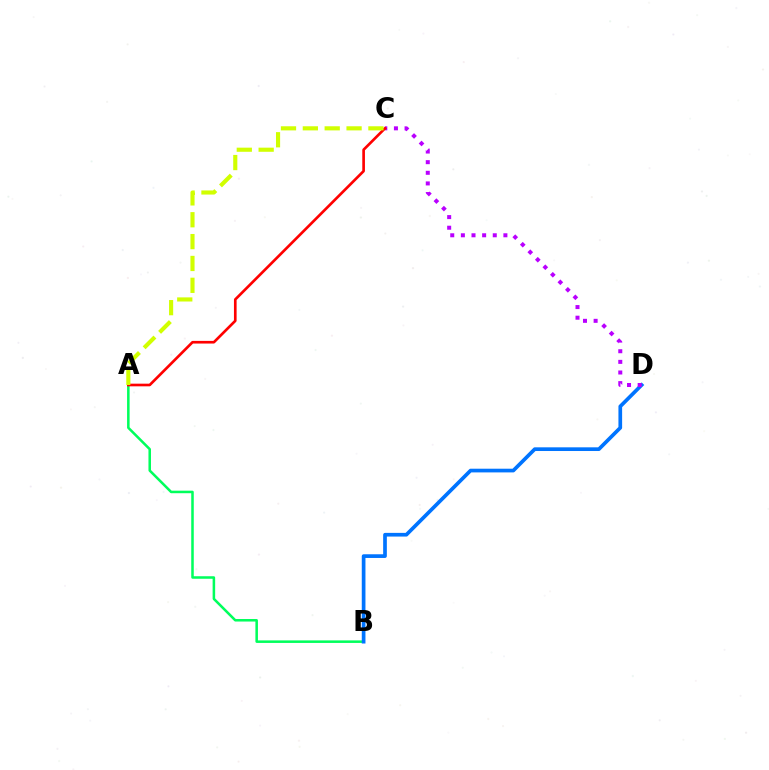{('A', 'B'): [{'color': '#00ff5c', 'line_style': 'solid', 'thickness': 1.82}], ('B', 'D'): [{'color': '#0074ff', 'line_style': 'solid', 'thickness': 2.66}], ('C', 'D'): [{'color': '#b900ff', 'line_style': 'dotted', 'thickness': 2.89}], ('A', 'C'): [{'color': '#ff0000', 'line_style': 'solid', 'thickness': 1.91}, {'color': '#d1ff00', 'line_style': 'dashed', 'thickness': 2.97}]}